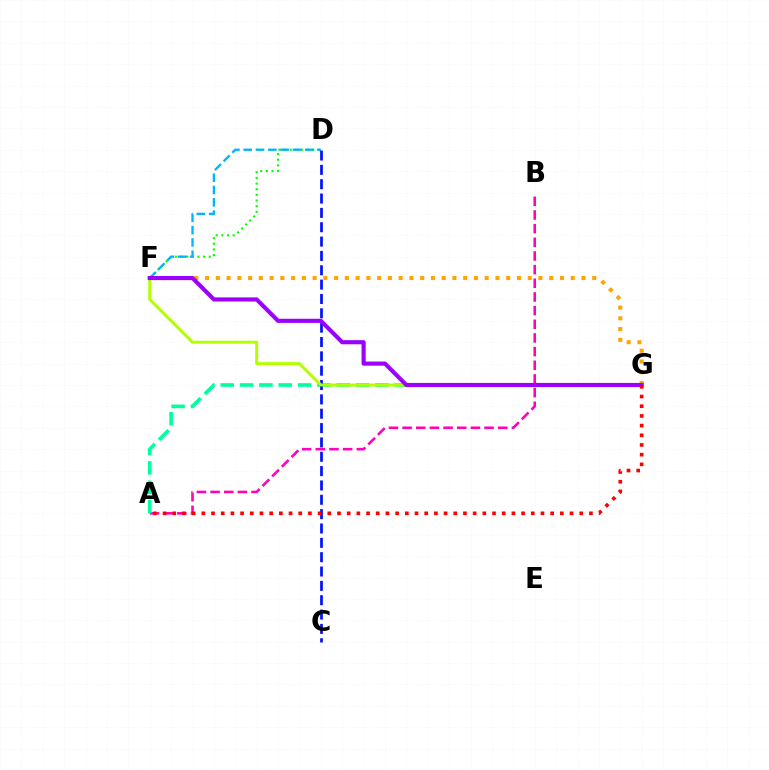{('D', 'F'): [{'color': '#08ff00', 'line_style': 'dotted', 'thickness': 1.54}, {'color': '#00b5ff', 'line_style': 'dashed', 'thickness': 1.67}], ('A', 'B'): [{'color': '#ff00bd', 'line_style': 'dashed', 'thickness': 1.86}], ('F', 'G'): [{'color': '#ffa500', 'line_style': 'dotted', 'thickness': 2.92}, {'color': '#b3ff00', 'line_style': 'solid', 'thickness': 2.14}, {'color': '#9b00ff', 'line_style': 'solid', 'thickness': 2.97}], ('A', 'G'): [{'color': '#00ff9d', 'line_style': 'dashed', 'thickness': 2.63}, {'color': '#ff0000', 'line_style': 'dotted', 'thickness': 2.63}], ('C', 'D'): [{'color': '#0010ff', 'line_style': 'dashed', 'thickness': 1.95}]}